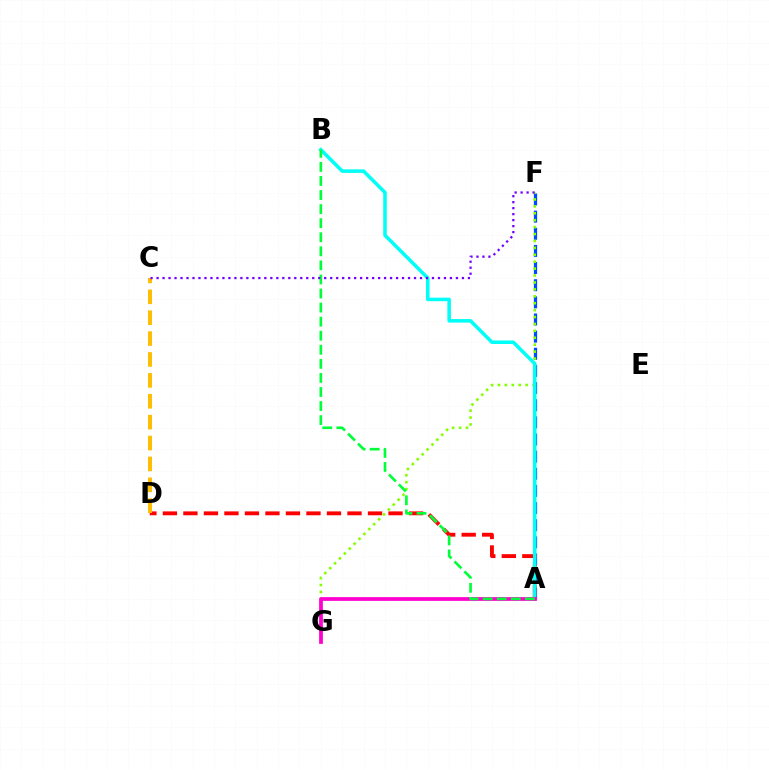{('A', 'F'): [{'color': '#004bff', 'line_style': 'dashed', 'thickness': 2.33}], ('A', 'D'): [{'color': '#ff0000', 'line_style': 'dashed', 'thickness': 2.79}], ('F', 'G'): [{'color': '#84ff00', 'line_style': 'dotted', 'thickness': 1.88}], ('C', 'D'): [{'color': '#ffbd00', 'line_style': 'dashed', 'thickness': 2.84}], ('A', 'B'): [{'color': '#00fff6', 'line_style': 'solid', 'thickness': 2.55}, {'color': '#00ff39', 'line_style': 'dashed', 'thickness': 1.91}], ('A', 'G'): [{'color': '#ff00cf', 'line_style': 'solid', 'thickness': 2.7}], ('C', 'F'): [{'color': '#7200ff', 'line_style': 'dotted', 'thickness': 1.63}]}